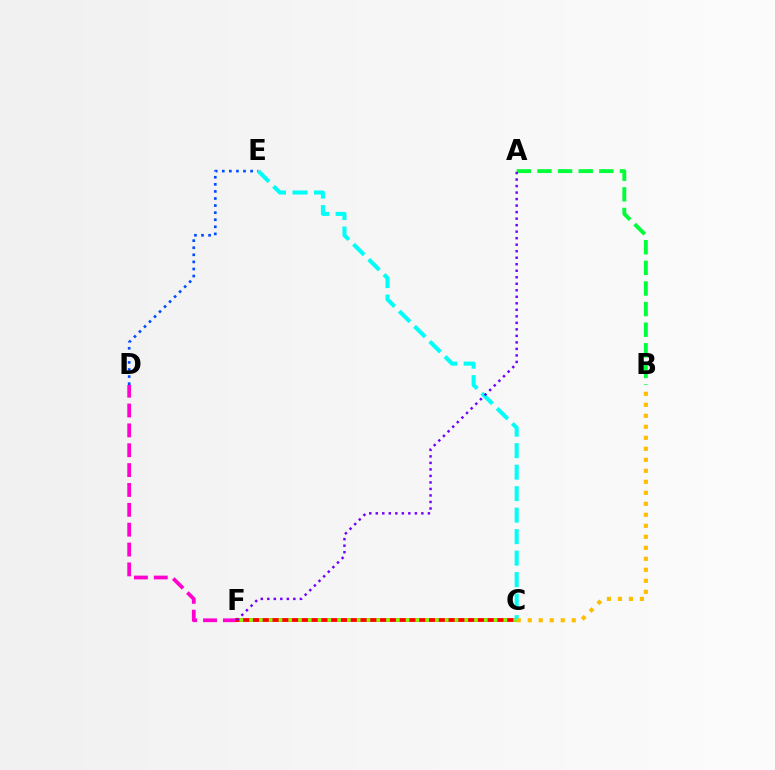{('D', 'F'): [{'color': '#ff00cf', 'line_style': 'dashed', 'thickness': 2.7}], ('C', 'F'): [{'color': '#ff0000', 'line_style': 'solid', 'thickness': 2.73}, {'color': '#84ff00', 'line_style': 'dotted', 'thickness': 2.66}], ('D', 'E'): [{'color': '#004bff', 'line_style': 'dotted', 'thickness': 1.92}], ('C', 'E'): [{'color': '#00fff6', 'line_style': 'dashed', 'thickness': 2.92}], ('B', 'C'): [{'color': '#ffbd00', 'line_style': 'dotted', 'thickness': 2.99}], ('A', 'B'): [{'color': '#00ff39', 'line_style': 'dashed', 'thickness': 2.8}], ('A', 'F'): [{'color': '#7200ff', 'line_style': 'dotted', 'thickness': 1.77}]}